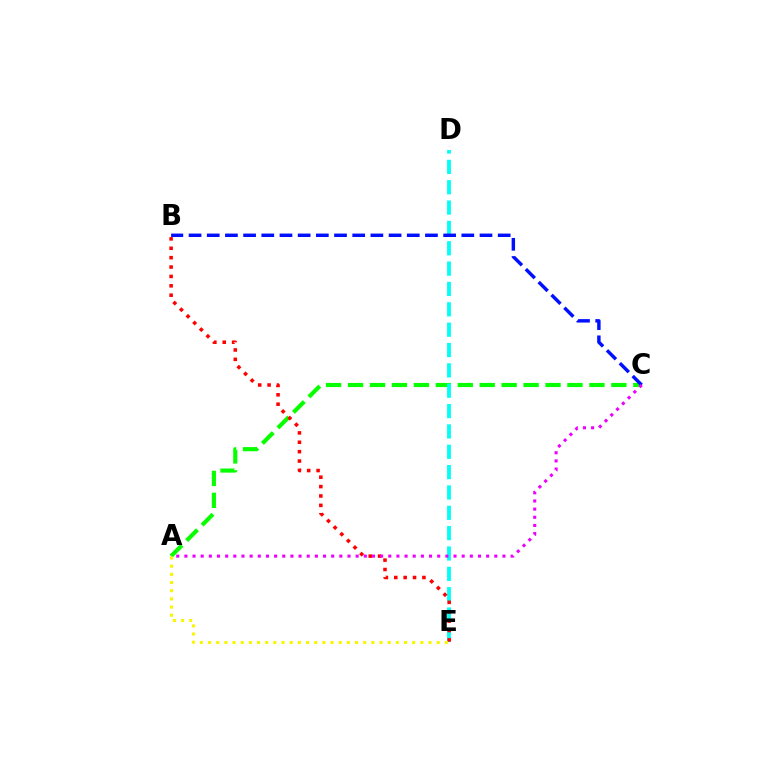{('A', 'C'): [{'color': '#08ff00', 'line_style': 'dashed', 'thickness': 2.98}, {'color': '#ee00ff', 'line_style': 'dotted', 'thickness': 2.22}], ('D', 'E'): [{'color': '#00fff6', 'line_style': 'dashed', 'thickness': 2.76}], ('B', 'E'): [{'color': '#ff0000', 'line_style': 'dotted', 'thickness': 2.55}], ('B', 'C'): [{'color': '#0010ff', 'line_style': 'dashed', 'thickness': 2.47}], ('A', 'E'): [{'color': '#fcf500', 'line_style': 'dotted', 'thickness': 2.22}]}